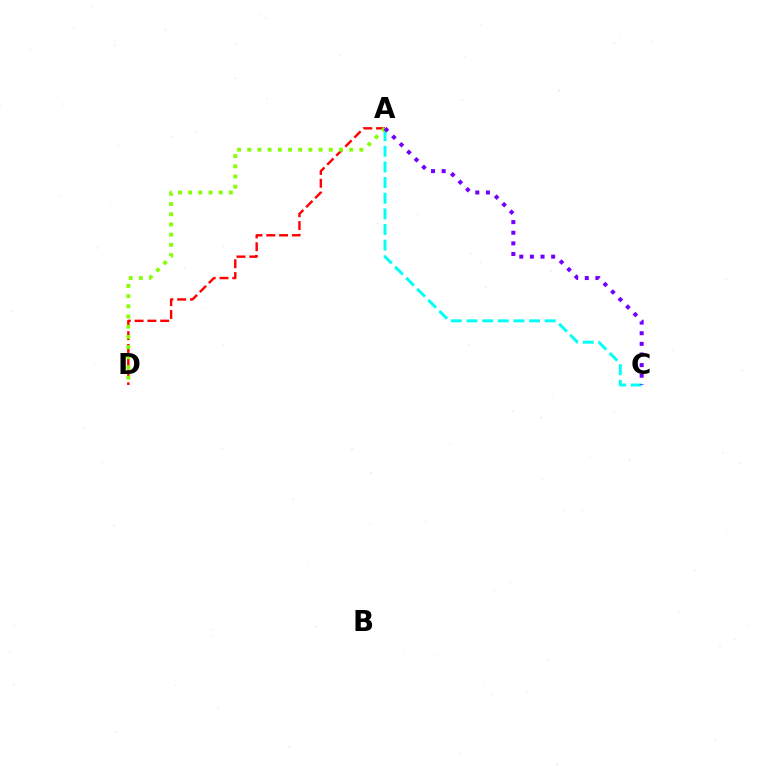{('A', 'D'): [{'color': '#ff0000', 'line_style': 'dashed', 'thickness': 1.74}, {'color': '#84ff00', 'line_style': 'dotted', 'thickness': 2.77}], ('A', 'C'): [{'color': '#00fff6', 'line_style': 'dashed', 'thickness': 2.12}, {'color': '#7200ff', 'line_style': 'dotted', 'thickness': 2.89}]}